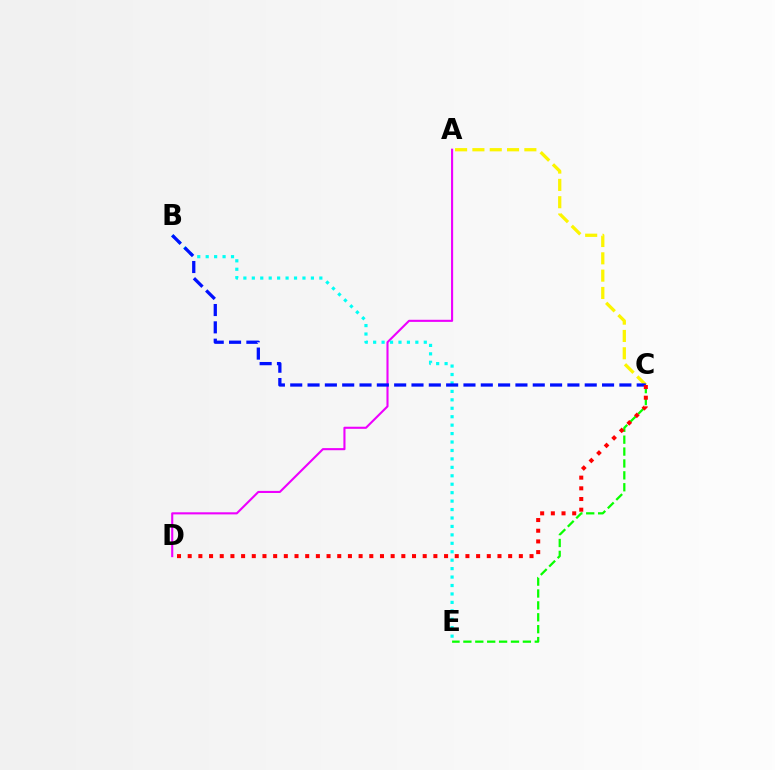{('A', 'C'): [{'color': '#fcf500', 'line_style': 'dashed', 'thickness': 2.35}], ('C', 'E'): [{'color': '#08ff00', 'line_style': 'dashed', 'thickness': 1.62}], ('A', 'D'): [{'color': '#ee00ff', 'line_style': 'solid', 'thickness': 1.51}], ('B', 'E'): [{'color': '#00fff6', 'line_style': 'dotted', 'thickness': 2.29}], ('B', 'C'): [{'color': '#0010ff', 'line_style': 'dashed', 'thickness': 2.35}], ('C', 'D'): [{'color': '#ff0000', 'line_style': 'dotted', 'thickness': 2.9}]}